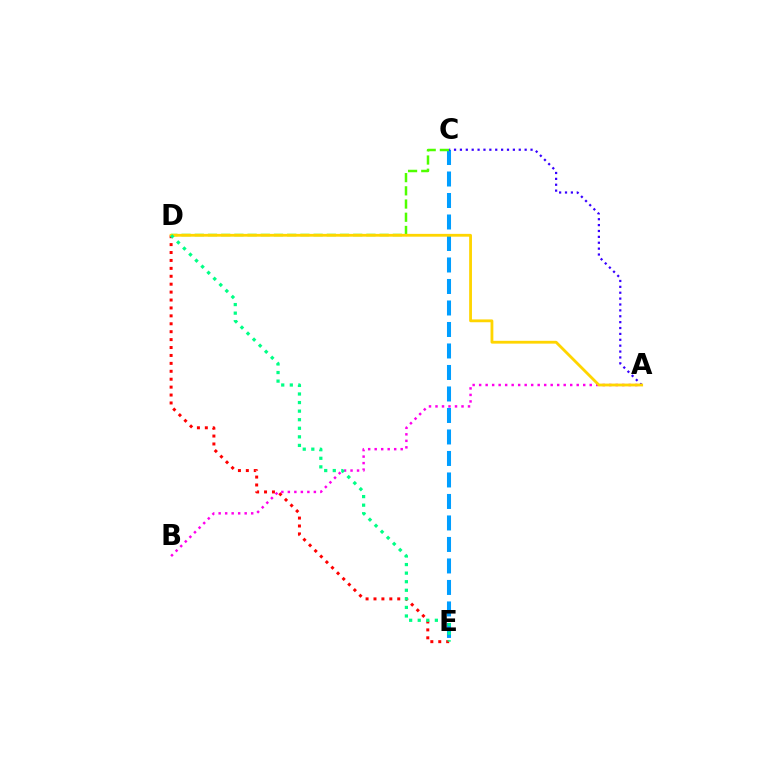{('D', 'E'): [{'color': '#ff0000', 'line_style': 'dotted', 'thickness': 2.15}, {'color': '#00ff86', 'line_style': 'dotted', 'thickness': 2.33}], ('C', 'E'): [{'color': '#009eff', 'line_style': 'dashed', 'thickness': 2.92}], ('A', 'B'): [{'color': '#ff00ed', 'line_style': 'dotted', 'thickness': 1.77}], ('C', 'D'): [{'color': '#4fff00', 'line_style': 'dashed', 'thickness': 1.79}], ('A', 'C'): [{'color': '#3700ff', 'line_style': 'dotted', 'thickness': 1.6}], ('A', 'D'): [{'color': '#ffd500', 'line_style': 'solid', 'thickness': 2.02}]}